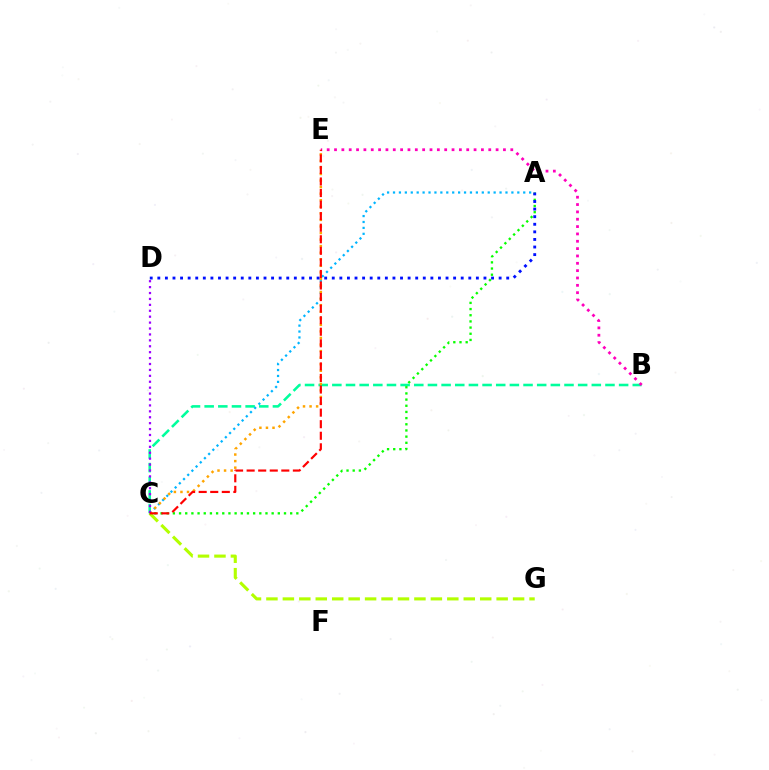{('B', 'C'): [{'color': '#00ff9d', 'line_style': 'dashed', 'thickness': 1.86}], ('A', 'C'): [{'color': '#00b5ff', 'line_style': 'dotted', 'thickness': 1.61}, {'color': '#08ff00', 'line_style': 'dotted', 'thickness': 1.68}], ('B', 'E'): [{'color': '#ff00bd', 'line_style': 'dotted', 'thickness': 2.0}], ('C', 'E'): [{'color': '#ffa500', 'line_style': 'dotted', 'thickness': 1.78}, {'color': '#ff0000', 'line_style': 'dashed', 'thickness': 1.57}], ('C', 'G'): [{'color': '#b3ff00', 'line_style': 'dashed', 'thickness': 2.23}], ('A', 'D'): [{'color': '#0010ff', 'line_style': 'dotted', 'thickness': 2.06}], ('C', 'D'): [{'color': '#9b00ff', 'line_style': 'dotted', 'thickness': 1.61}]}